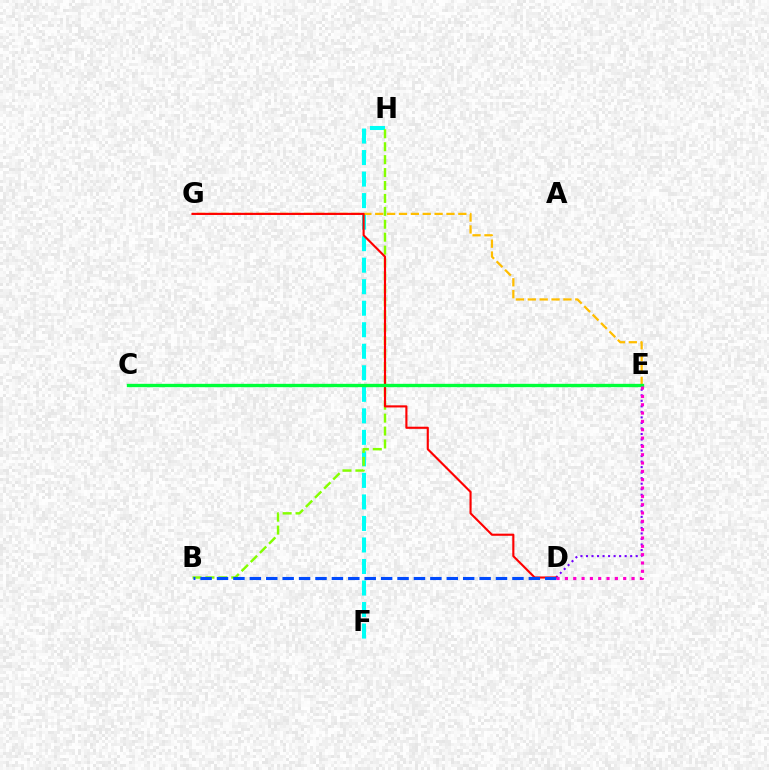{('F', 'H'): [{'color': '#00fff6', 'line_style': 'dashed', 'thickness': 2.92}], ('E', 'G'): [{'color': '#ffbd00', 'line_style': 'dashed', 'thickness': 1.61}], ('D', 'E'): [{'color': '#7200ff', 'line_style': 'dotted', 'thickness': 1.5}, {'color': '#ff00cf', 'line_style': 'dotted', 'thickness': 2.26}], ('B', 'H'): [{'color': '#84ff00', 'line_style': 'dashed', 'thickness': 1.76}], ('D', 'G'): [{'color': '#ff0000', 'line_style': 'solid', 'thickness': 1.53}], ('C', 'E'): [{'color': '#00ff39', 'line_style': 'solid', 'thickness': 2.41}], ('B', 'D'): [{'color': '#004bff', 'line_style': 'dashed', 'thickness': 2.23}]}